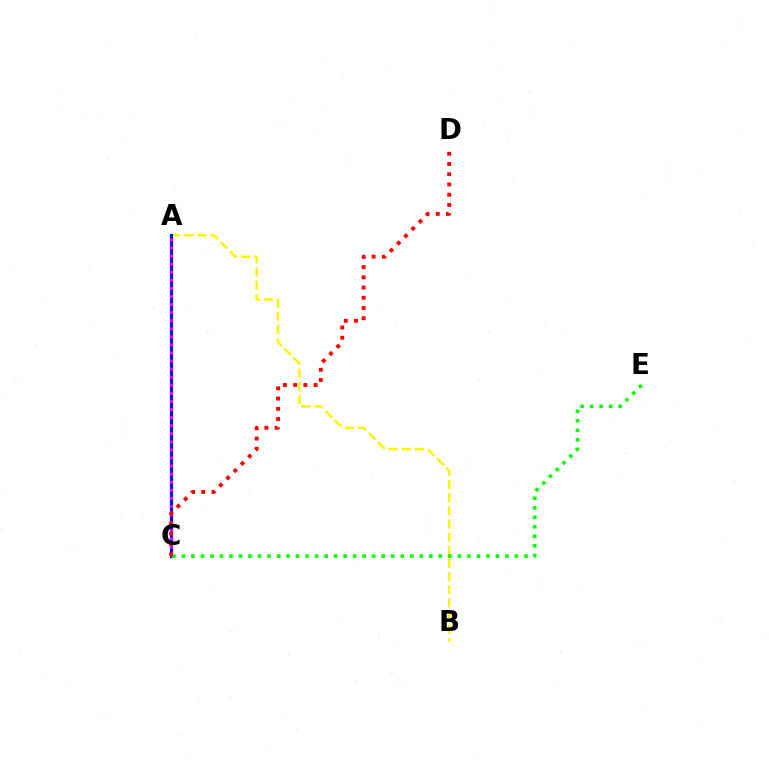{('A', 'B'): [{'color': '#fcf500', 'line_style': 'dashed', 'thickness': 1.79}], ('A', 'C'): [{'color': '#00fff6', 'line_style': 'dotted', 'thickness': 1.97}, {'color': '#0010ff', 'line_style': 'solid', 'thickness': 2.29}, {'color': '#ee00ff', 'line_style': 'dotted', 'thickness': 2.19}], ('C', 'E'): [{'color': '#08ff00', 'line_style': 'dotted', 'thickness': 2.59}], ('C', 'D'): [{'color': '#ff0000', 'line_style': 'dotted', 'thickness': 2.78}]}